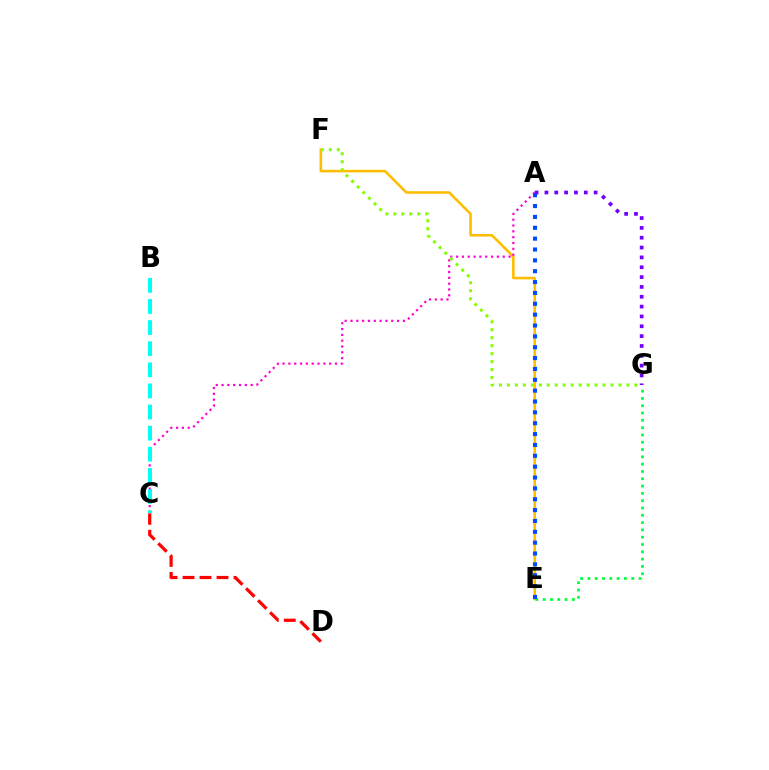{('E', 'F'): [{'color': '#ffbd00', 'line_style': 'solid', 'thickness': 1.86}], ('A', 'C'): [{'color': '#ff00cf', 'line_style': 'dotted', 'thickness': 1.58}], ('E', 'G'): [{'color': '#00ff39', 'line_style': 'dotted', 'thickness': 1.98}], ('A', 'E'): [{'color': '#004bff', 'line_style': 'dotted', 'thickness': 2.95}], ('B', 'C'): [{'color': '#00fff6', 'line_style': 'dashed', 'thickness': 2.87}], ('F', 'G'): [{'color': '#84ff00', 'line_style': 'dotted', 'thickness': 2.17}], ('C', 'D'): [{'color': '#ff0000', 'line_style': 'dashed', 'thickness': 2.31}], ('A', 'G'): [{'color': '#7200ff', 'line_style': 'dotted', 'thickness': 2.67}]}